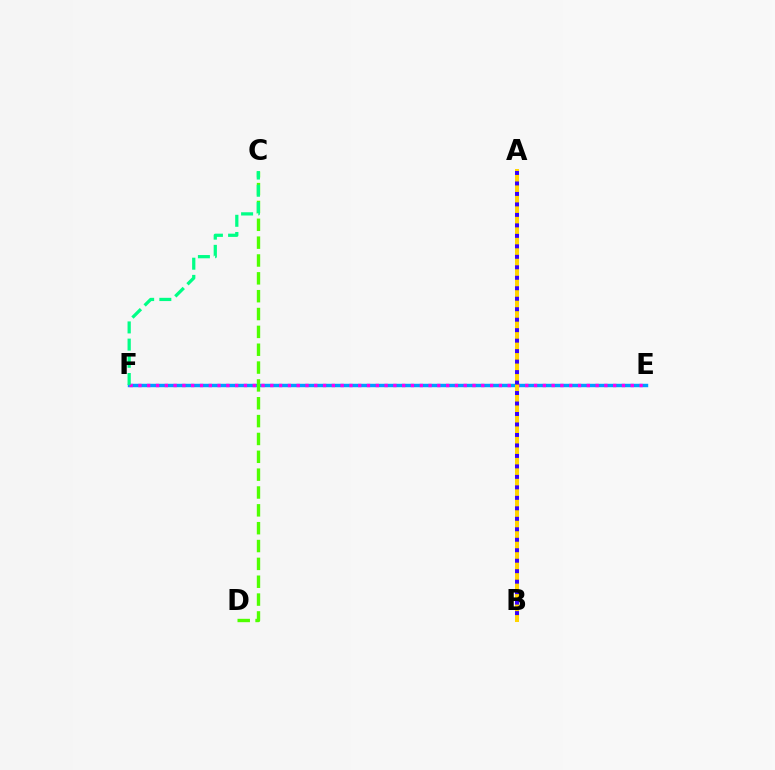{('E', 'F'): [{'color': '#ff0000', 'line_style': 'solid', 'thickness': 2.03}, {'color': '#009eff', 'line_style': 'solid', 'thickness': 2.47}, {'color': '#ff00ed', 'line_style': 'dotted', 'thickness': 2.39}], ('C', 'D'): [{'color': '#4fff00', 'line_style': 'dashed', 'thickness': 2.42}], ('C', 'F'): [{'color': '#00ff86', 'line_style': 'dashed', 'thickness': 2.34}], ('A', 'B'): [{'color': '#ffd500', 'line_style': 'solid', 'thickness': 2.88}, {'color': '#3700ff', 'line_style': 'dotted', 'thickness': 2.85}]}